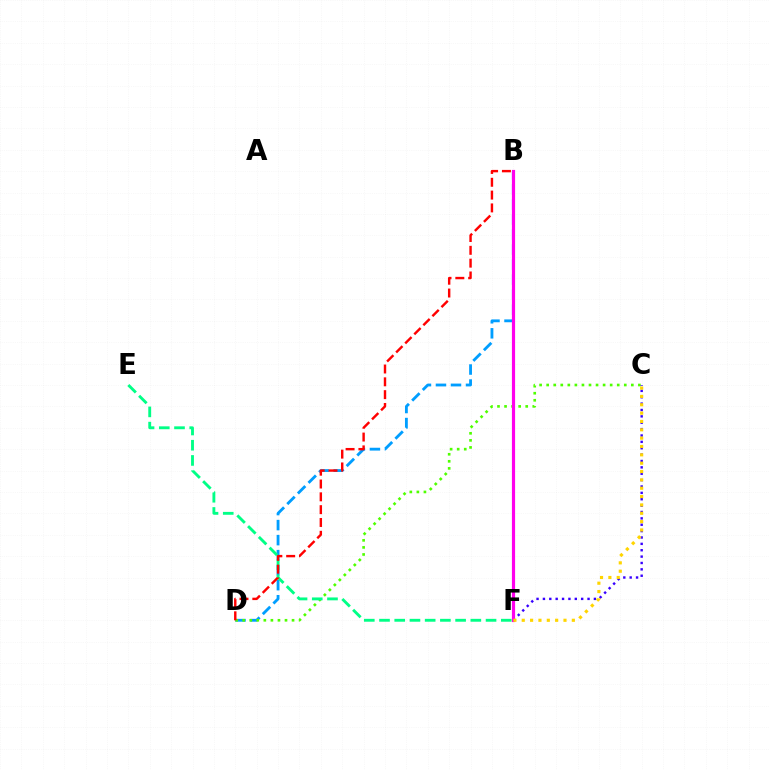{('B', 'D'): [{'color': '#009eff', 'line_style': 'dashed', 'thickness': 2.04}, {'color': '#ff0000', 'line_style': 'dashed', 'thickness': 1.74}], ('C', 'D'): [{'color': '#4fff00', 'line_style': 'dotted', 'thickness': 1.92}], ('C', 'F'): [{'color': '#3700ff', 'line_style': 'dotted', 'thickness': 1.73}, {'color': '#ffd500', 'line_style': 'dotted', 'thickness': 2.27}], ('E', 'F'): [{'color': '#00ff86', 'line_style': 'dashed', 'thickness': 2.07}], ('B', 'F'): [{'color': '#ff00ed', 'line_style': 'solid', 'thickness': 2.29}]}